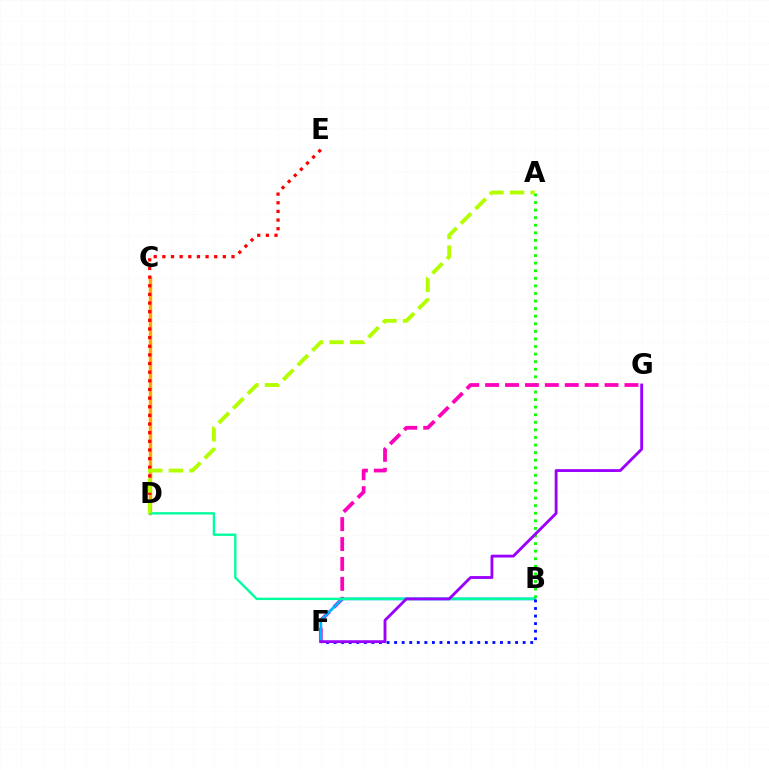{('A', 'B'): [{'color': '#08ff00', 'line_style': 'dotted', 'thickness': 2.06}], ('C', 'D'): [{'color': '#ffa500', 'line_style': 'solid', 'thickness': 2.47}], ('D', 'E'): [{'color': '#ff0000', 'line_style': 'dotted', 'thickness': 2.35}], ('F', 'G'): [{'color': '#ff00bd', 'line_style': 'dashed', 'thickness': 2.7}, {'color': '#9b00ff', 'line_style': 'solid', 'thickness': 2.05}], ('B', 'F'): [{'color': '#00b5ff', 'line_style': 'solid', 'thickness': 2.0}, {'color': '#0010ff', 'line_style': 'dotted', 'thickness': 2.05}], ('B', 'D'): [{'color': '#00ff9d', 'line_style': 'solid', 'thickness': 1.7}], ('A', 'D'): [{'color': '#b3ff00', 'line_style': 'dashed', 'thickness': 2.8}]}